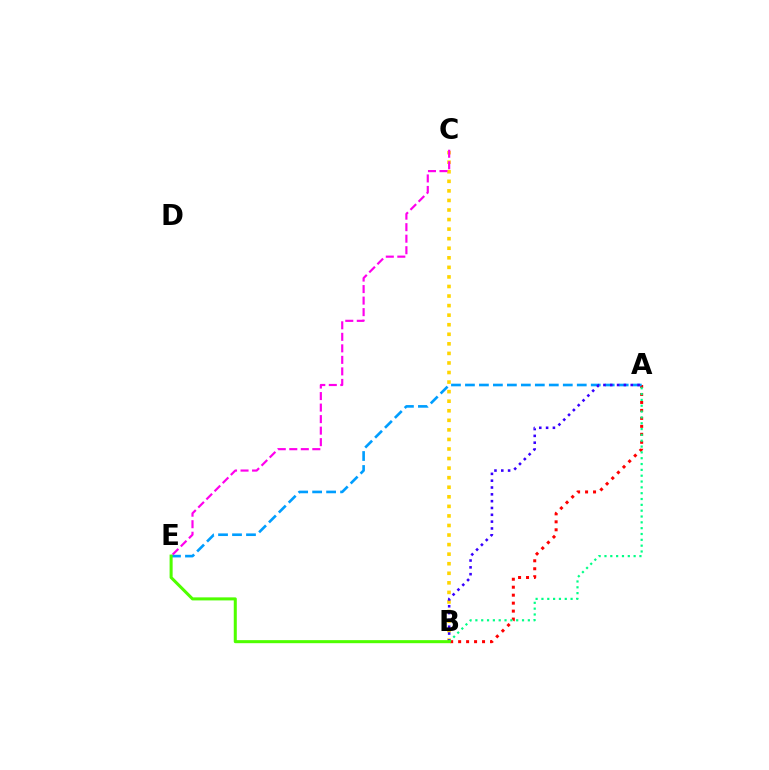{('B', 'C'): [{'color': '#ffd500', 'line_style': 'dotted', 'thickness': 2.6}], ('A', 'B'): [{'color': '#ff0000', 'line_style': 'dotted', 'thickness': 2.17}, {'color': '#3700ff', 'line_style': 'dotted', 'thickness': 1.85}, {'color': '#00ff86', 'line_style': 'dotted', 'thickness': 1.58}], ('A', 'E'): [{'color': '#009eff', 'line_style': 'dashed', 'thickness': 1.9}], ('C', 'E'): [{'color': '#ff00ed', 'line_style': 'dashed', 'thickness': 1.57}], ('B', 'E'): [{'color': '#4fff00', 'line_style': 'solid', 'thickness': 2.19}]}